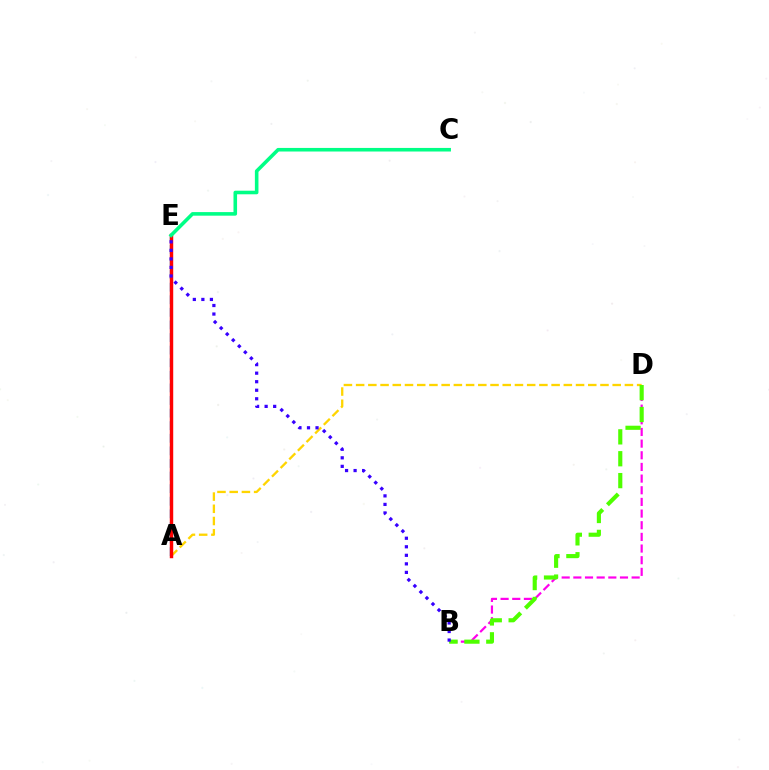{('B', 'D'): [{'color': '#ff00ed', 'line_style': 'dashed', 'thickness': 1.58}, {'color': '#4fff00', 'line_style': 'dashed', 'thickness': 2.97}], ('A', 'E'): [{'color': '#009eff', 'line_style': 'dashed', 'thickness': 1.71}, {'color': '#ff0000', 'line_style': 'solid', 'thickness': 2.47}], ('A', 'D'): [{'color': '#ffd500', 'line_style': 'dashed', 'thickness': 1.66}], ('C', 'E'): [{'color': '#00ff86', 'line_style': 'solid', 'thickness': 2.58}], ('B', 'E'): [{'color': '#3700ff', 'line_style': 'dotted', 'thickness': 2.32}]}